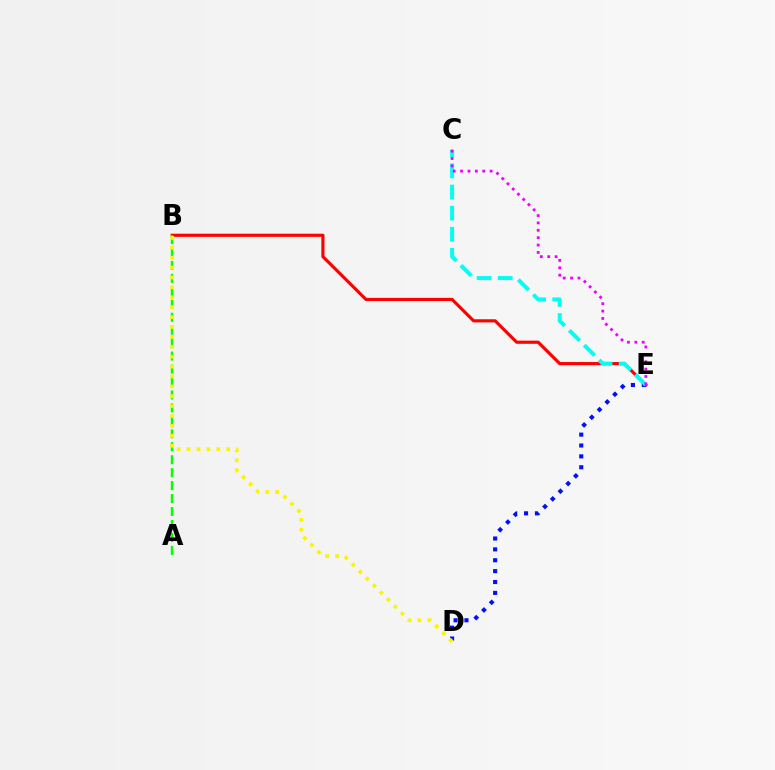{('B', 'E'): [{'color': '#ff0000', 'line_style': 'solid', 'thickness': 2.27}], ('A', 'B'): [{'color': '#08ff00', 'line_style': 'dashed', 'thickness': 1.76}], ('D', 'E'): [{'color': '#0010ff', 'line_style': 'dotted', 'thickness': 2.96}], ('C', 'E'): [{'color': '#00fff6', 'line_style': 'dashed', 'thickness': 2.87}, {'color': '#ee00ff', 'line_style': 'dotted', 'thickness': 2.0}], ('B', 'D'): [{'color': '#fcf500', 'line_style': 'dotted', 'thickness': 2.69}]}